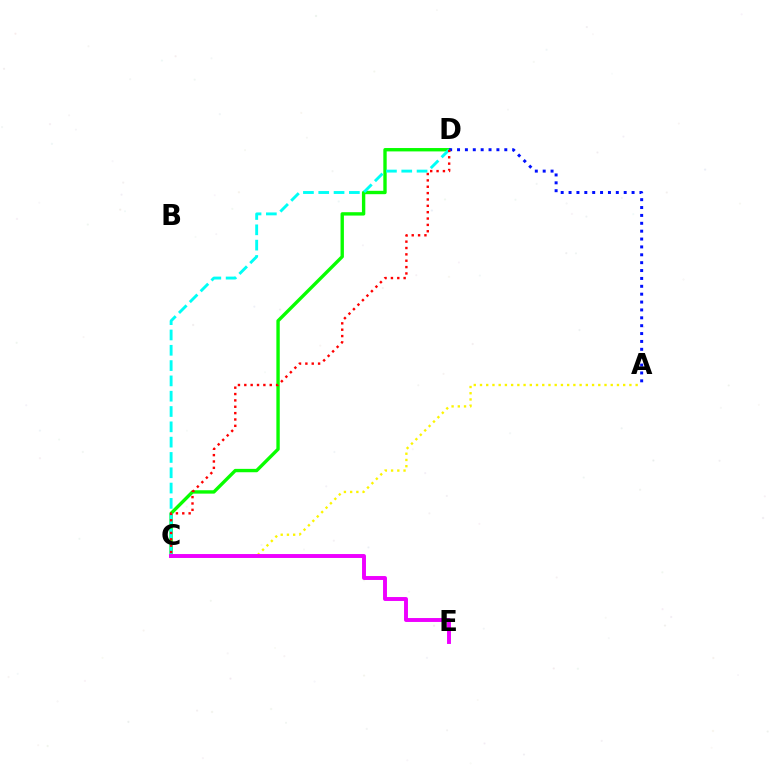{('A', 'C'): [{'color': '#fcf500', 'line_style': 'dotted', 'thickness': 1.69}], ('C', 'D'): [{'color': '#08ff00', 'line_style': 'solid', 'thickness': 2.43}, {'color': '#00fff6', 'line_style': 'dashed', 'thickness': 2.08}, {'color': '#ff0000', 'line_style': 'dotted', 'thickness': 1.73}], ('A', 'D'): [{'color': '#0010ff', 'line_style': 'dotted', 'thickness': 2.14}], ('C', 'E'): [{'color': '#ee00ff', 'line_style': 'solid', 'thickness': 2.82}]}